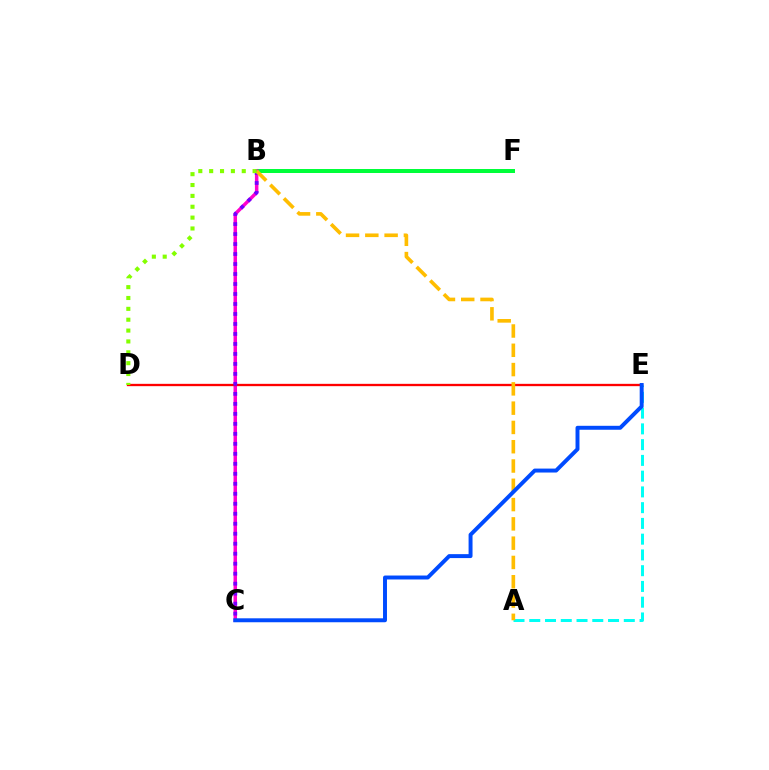{('B', 'F'): [{'color': '#00ff39', 'line_style': 'solid', 'thickness': 2.88}], ('A', 'E'): [{'color': '#00fff6', 'line_style': 'dashed', 'thickness': 2.14}], ('B', 'C'): [{'color': '#ff00cf', 'line_style': 'solid', 'thickness': 2.51}, {'color': '#7200ff', 'line_style': 'dotted', 'thickness': 2.71}], ('D', 'E'): [{'color': '#ff0000', 'line_style': 'solid', 'thickness': 1.67}], ('A', 'B'): [{'color': '#ffbd00', 'line_style': 'dashed', 'thickness': 2.62}], ('B', 'D'): [{'color': '#84ff00', 'line_style': 'dotted', 'thickness': 2.95}], ('C', 'E'): [{'color': '#004bff', 'line_style': 'solid', 'thickness': 2.84}]}